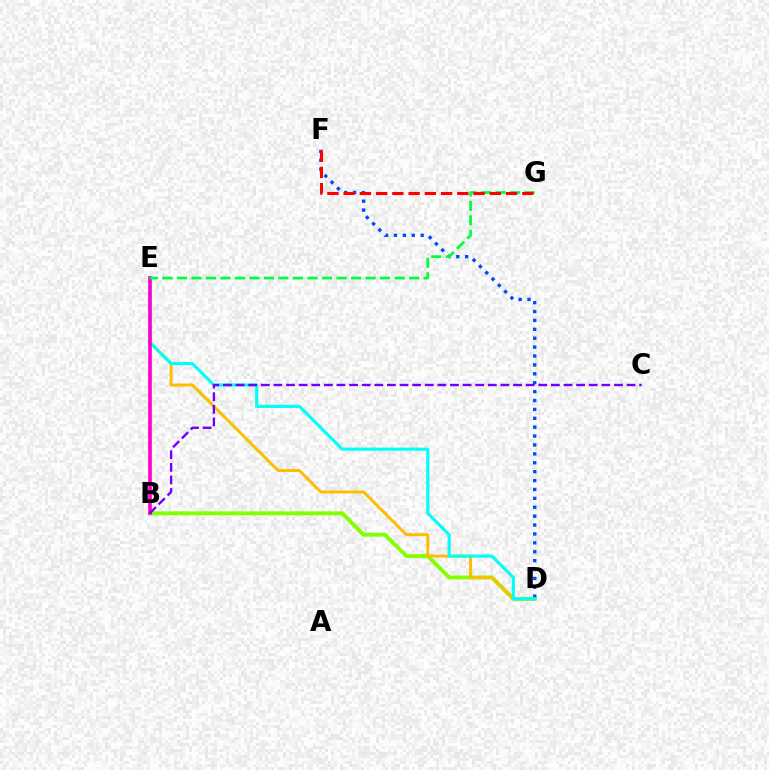{('B', 'D'): [{'color': '#84ff00', 'line_style': 'solid', 'thickness': 2.81}], ('D', 'F'): [{'color': '#004bff', 'line_style': 'dotted', 'thickness': 2.42}], ('D', 'E'): [{'color': '#ffbd00', 'line_style': 'solid', 'thickness': 2.12}, {'color': '#00fff6', 'line_style': 'solid', 'thickness': 2.23}], ('B', 'E'): [{'color': '#ff00cf', 'line_style': 'solid', 'thickness': 2.61}], ('B', 'C'): [{'color': '#7200ff', 'line_style': 'dashed', 'thickness': 1.71}], ('E', 'G'): [{'color': '#00ff39', 'line_style': 'dashed', 'thickness': 1.97}], ('F', 'G'): [{'color': '#ff0000', 'line_style': 'dashed', 'thickness': 2.21}]}